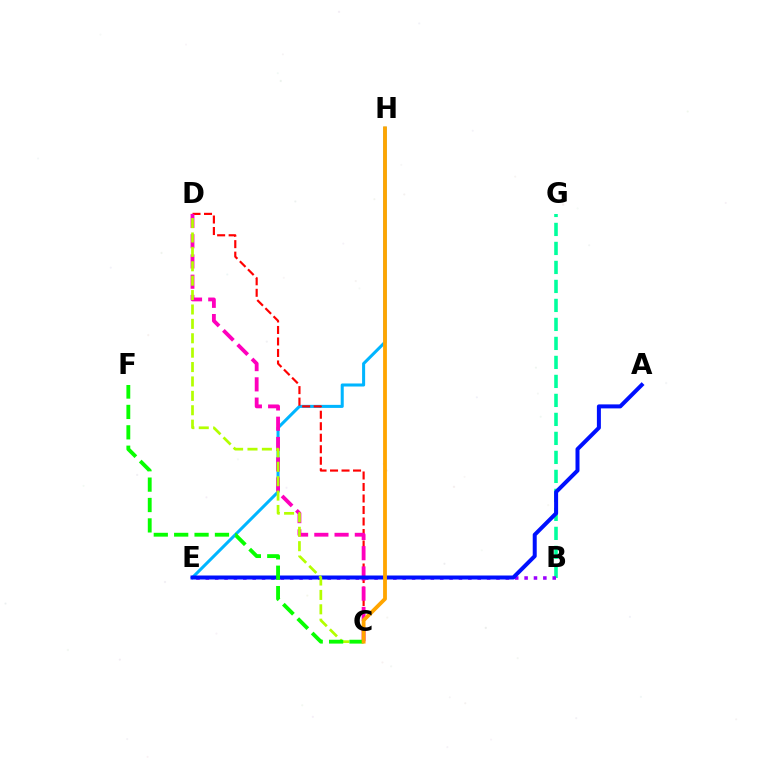{('B', 'G'): [{'color': '#00ff9d', 'line_style': 'dashed', 'thickness': 2.58}], ('B', 'E'): [{'color': '#9b00ff', 'line_style': 'dotted', 'thickness': 2.55}], ('E', 'H'): [{'color': '#00b5ff', 'line_style': 'solid', 'thickness': 2.19}], ('C', 'D'): [{'color': '#ff0000', 'line_style': 'dashed', 'thickness': 1.56}, {'color': '#ff00bd', 'line_style': 'dashed', 'thickness': 2.75}, {'color': '#b3ff00', 'line_style': 'dashed', 'thickness': 1.96}], ('A', 'E'): [{'color': '#0010ff', 'line_style': 'solid', 'thickness': 2.88}], ('C', 'F'): [{'color': '#08ff00', 'line_style': 'dashed', 'thickness': 2.77}], ('C', 'H'): [{'color': '#ffa500', 'line_style': 'solid', 'thickness': 2.75}]}